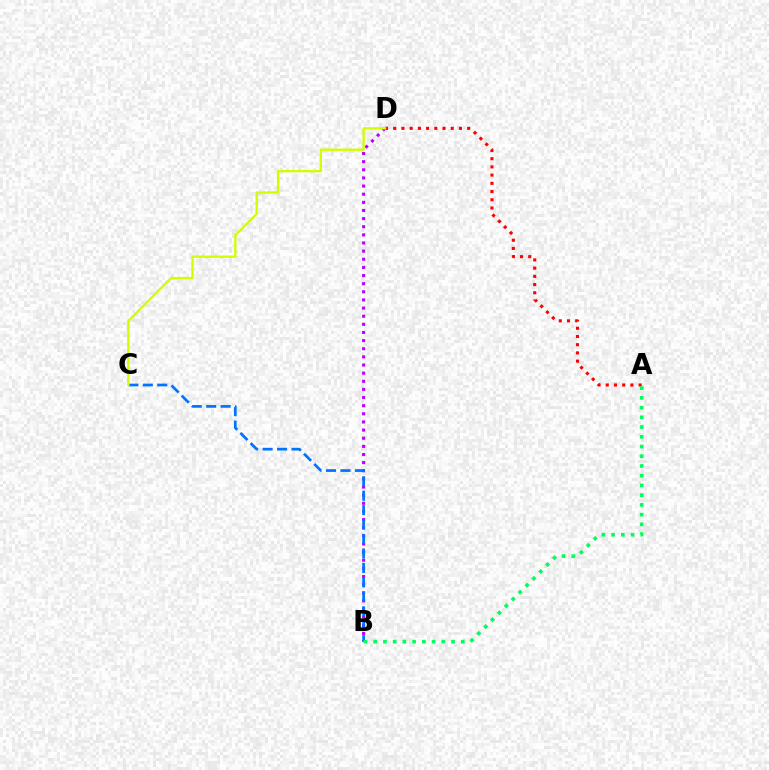{('A', 'D'): [{'color': '#ff0000', 'line_style': 'dotted', 'thickness': 2.23}], ('B', 'D'): [{'color': '#b900ff', 'line_style': 'dotted', 'thickness': 2.21}], ('B', 'C'): [{'color': '#0074ff', 'line_style': 'dashed', 'thickness': 1.96}], ('A', 'B'): [{'color': '#00ff5c', 'line_style': 'dotted', 'thickness': 2.64}], ('C', 'D'): [{'color': '#d1ff00', 'line_style': 'solid', 'thickness': 1.69}]}